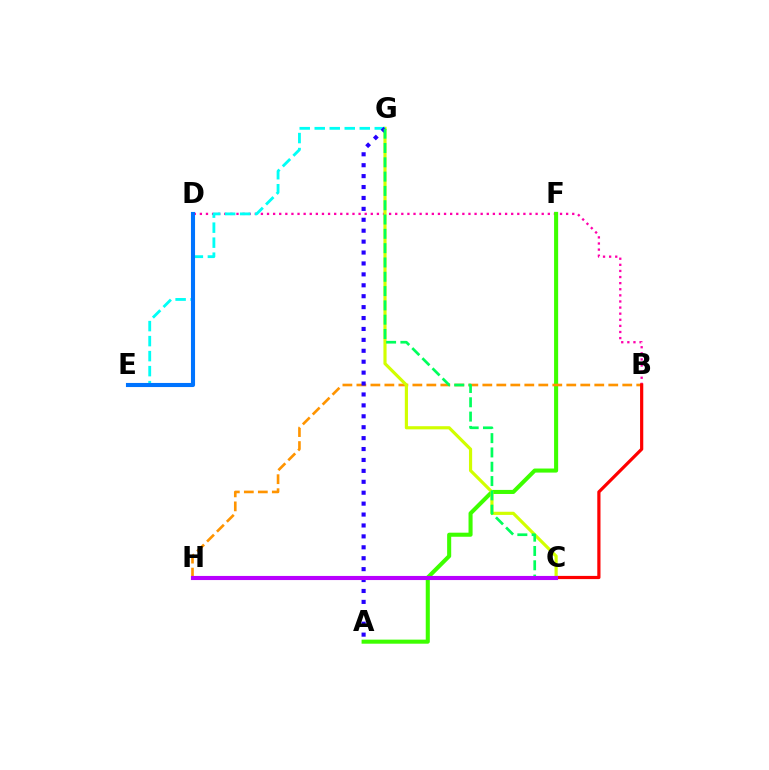{('B', 'D'): [{'color': '#ff00ac', 'line_style': 'dotted', 'thickness': 1.66}], ('A', 'F'): [{'color': '#3dff00', 'line_style': 'solid', 'thickness': 2.93}], ('B', 'H'): [{'color': '#ff9400', 'line_style': 'dashed', 'thickness': 1.9}], ('B', 'C'): [{'color': '#ff0000', 'line_style': 'solid', 'thickness': 2.3}], ('C', 'G'): [{'color': '#d1ff00', 'line_style': 'solid', 'thickness': 2.27}, {'color': '#00ff5c', 'line_style': 'dashed', 'thickness': 1.94}], ('E', 'G'): [{'color': '#00fff6', 'line_style': 'dashed', 'thickness': 2.04}], ('D', 'E'): [{'color': '#0074ff', 'line_style': 'solid', 'thickness': 2.95}], ('A', 'G'): [{'color': '#2500ff', 'line_style': 'dotted', 'thickness': 2.97}], ('C', 'H'): [{'color': '#b900ff', 'line_style': 'solid', 'thickness': 2.96}]}